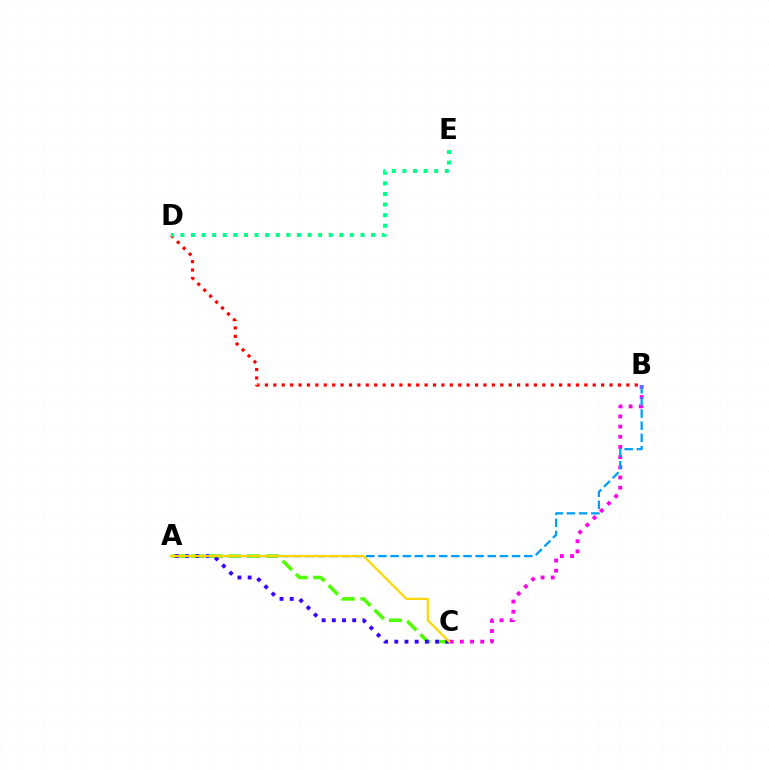{('B', 'C'): [{'color': '#ff00ed', 'line_style': 'dotted', 'thickness': 2.77}], ('B', 'D'): [{'color': '#ff0000', 'line_style': 'dotted', 'thickness': 2.28}], ('A', 'C'): [{'color': '#4fff00', 'line_style': 'dashed', 'thickness': 2.54}, {'color': '#3700ff', 'line_style': 'dotted', 'thickness': 2.77}, {'color': '#ffd500', 'line_style': 'solid', 'thickness': 1.57}], ('D', 'E'): [{'color': '#00ff86', 'line_style': 'dotted', 'thickness': 2.88}], ('A', 'B'): [{'color': '#009eff', 'line_style': 'dashed', 'thickness': 1.65}]}